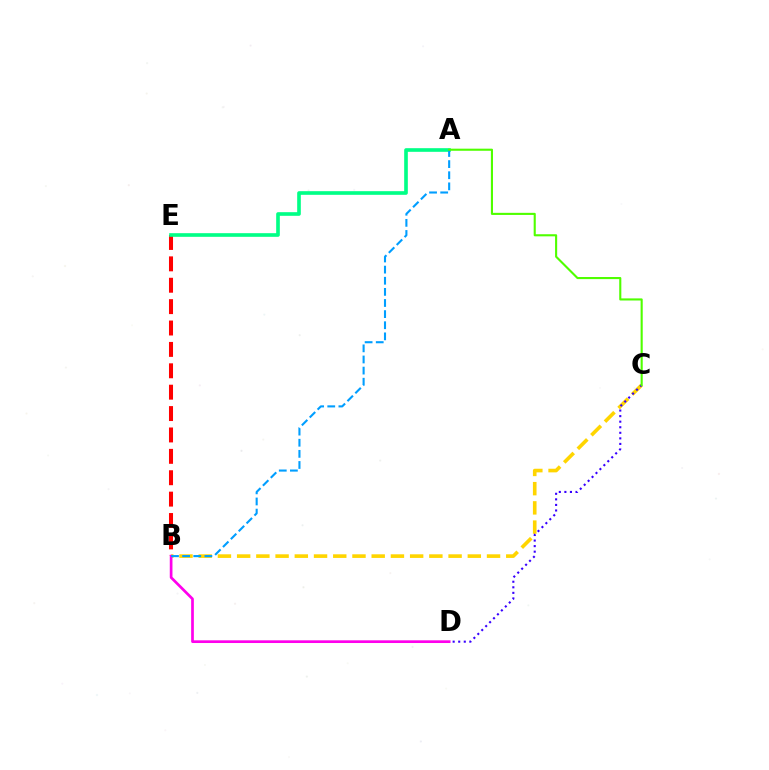{('B', 'E'): [{'color': '#ff0000', 'line_style': 'dashed', 'thickness': 2.91}], ('B', 'C'): [{'color': '#ffd500', 'line_style': 'dashed', 'thickness': 2.61}], ('A', 'E'): [{'color': '#00ff86', 'line_style': 'solid', 'thickness': 2.62}], ('C', 'D'): [{'color': '#3700ff', 'line_style': 'dotted', 'thickness': 1.51}], ('B', 'D'): [{'color': '#ff00ed', 'line_style': 'solid', 'thickness': 1.95}], ('A', 'B'): [{'color': '#009eff', 'line_style': 'dashed', 'thickness': 1.51}], ('A', 'C'): [{'color': '#4fff00', 'line_style': 'solid', 'thickness': 1.52}]}